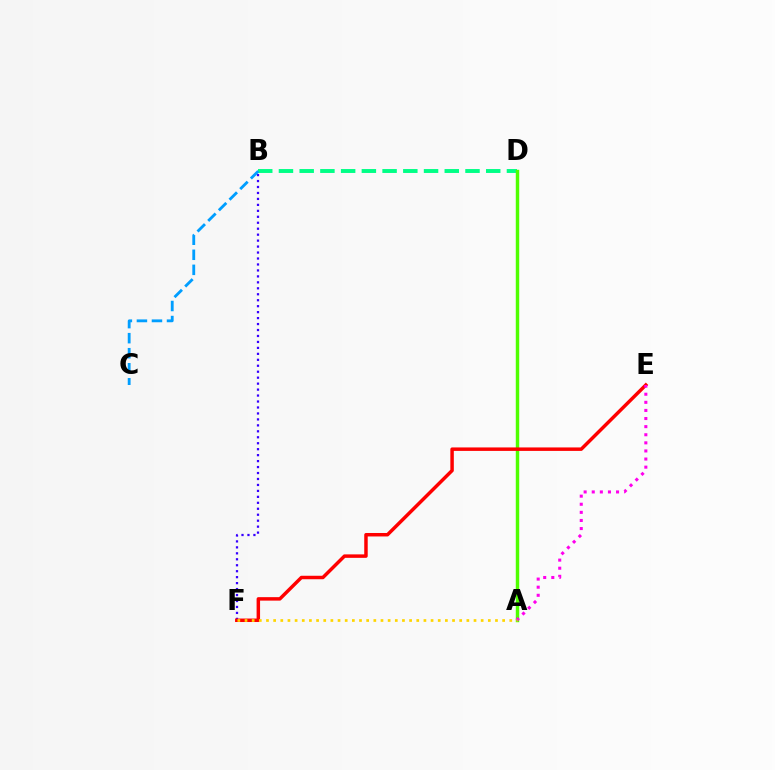{('B', 'F'): [{'color': '#3700ff', 'line_style': 'dotted', 'thickness': 1.62}], ('B', 'D'): [{'color': '#00ff86', 'line_style': 'dashed', 'thickness': 2.82}], ('B', 'C'): [{'color': '#009eff', 'line_style': 'dashed', 'thickness': 2.04}], ('A', 'D'): [{'color': '#4fff00', 'line_style': 'solid', 'thickness': 2.48}], ('E', 'F'): [{'color': '#ff0000', 'line_style': 'solid', 'thickness': 2.5}], ('A', 'E'): [{'color': '#ff00ed', 'line_style': 'dotted', 'thickness': 2.2}], ('A', 'F'): [{'color': '#ffd500', 'line_style': 'dotted', 'thickness': 1.94}]}